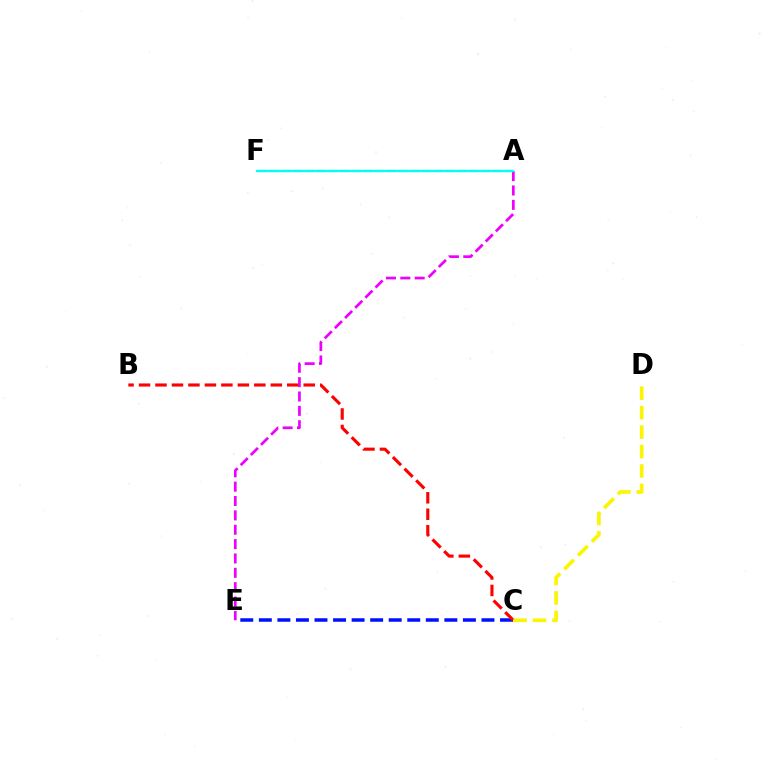{('A', 'F'): [{'color': '#08ff00', 'line_style': 'dashed', 'thickness': 1.59}, {'color': '#00fff6', 'line_style': 'solid', 'thickness': 1.61}], ('A', 'E'): [{'color': '#ee00ff', 'line_style': 'dashed', 'thickness': 1.95}], ('C', 'E'): [{'color': '#0010ff', 'line_style': 'dashed', 'thickness': 2.52}], ('B', 'C'): [{'color': '#ff0000', 'line_style': 'dashed', 'thickness': 2.24}], ('C', 'D'): [{'color': '#fcf500', 'line_style': 'dashed', 'thickness': 2.64}]}